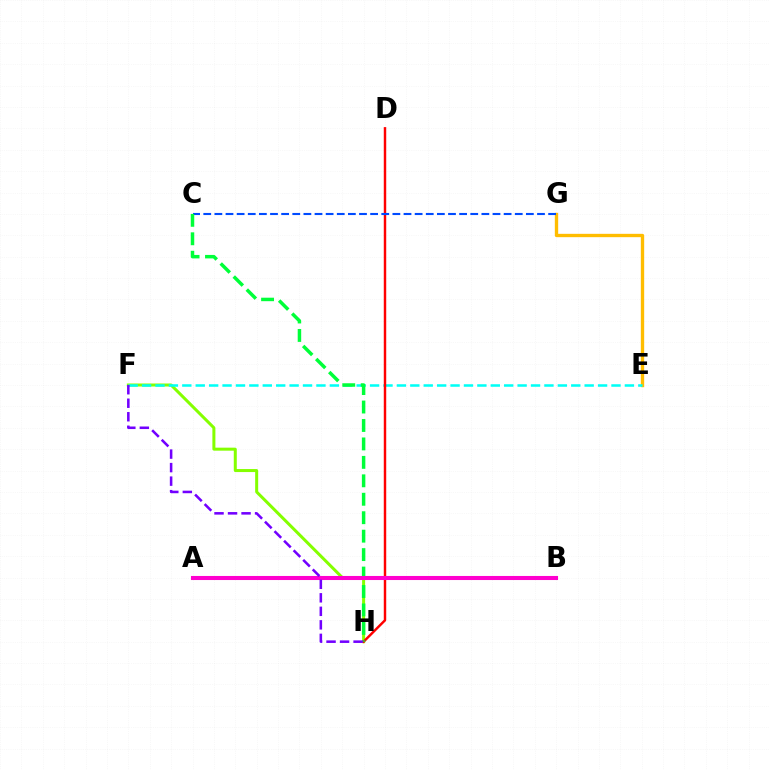{('E', 'G'): [{'color': '#ffbd00', 'line_style': 'solid', 'thickness': 2.41}], ('F', 'H'): [{'color': '#84ff00', 'line_style': 'solid', 'thickness': 2.17}, {'color': '#7200ff', 'line_style': 'dashed', 'thickness': 1.84}], ('E', 'F'): [{'color': '#00fff6', 'line_style': 'dashed', 'thickness': 1.82}], ('D', 'H'): [{'color': '#ff0000', 'line_style': 'solid', 'thickness': 1.76}], ('C', 'G'): [{'color': '#004bff', 'line_style': 'dashed', 'thickness': 1.51}], ('C', 'H'): [{'color': '#00ff39', 'line_style': 'dashed', 'thickness': 2.51}], ('A', 'B'): [{'color': '#ff00cf', 'line_style': 'solid', 'thickness': 2.93}]}